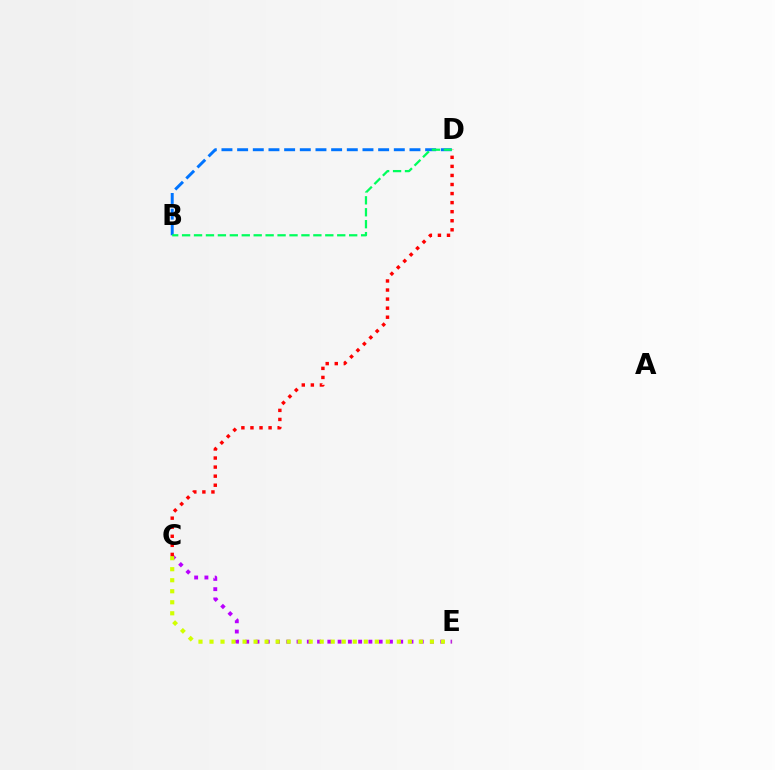{('B', 'D'): [{'color': '#0074ff', 'line_style': 'dashed', 'thickness': 2.13}, {'color': '#00ff5c', 'line_style': 'dashed', 'thickness': 1.62}], ('C', 'E'): [{'color': '#b900ff', 'line_style': 'dotted', 'thickness': 2.79}, {'color': '#d1ff00', 'line_style': 'dotted', 'thickness': 2.99}], ('C', 'D'): [{'color': '#ff0000', 'line_style': 'dotted', 'thickness': 2.46}]}